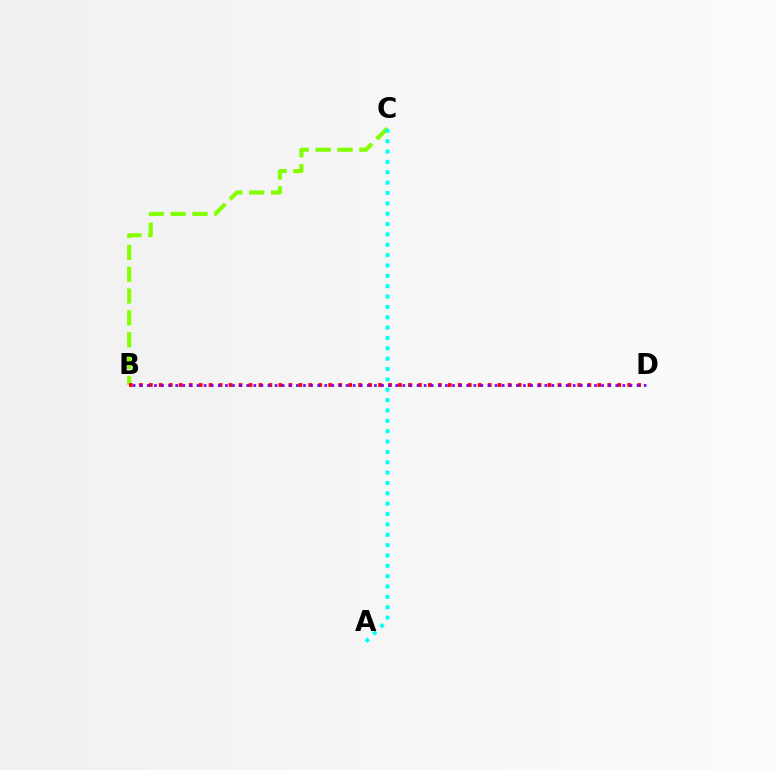{('B', 'C'): [{'color': '#84ff00', 'line_style': 'dashed', 'thickness': 2.97}], ('A', 'C'): [{'color': '#00fff6', 'line_style': 'dotted', 'thickness': 2.81}], ('B', 'D'): [{'color': '#ff0000', 'line_style': 'dotted', 'thickness': 2.71}, {'color': '#7200ff', 'line_style': 'dotted', 'thickness': 1.93}]}